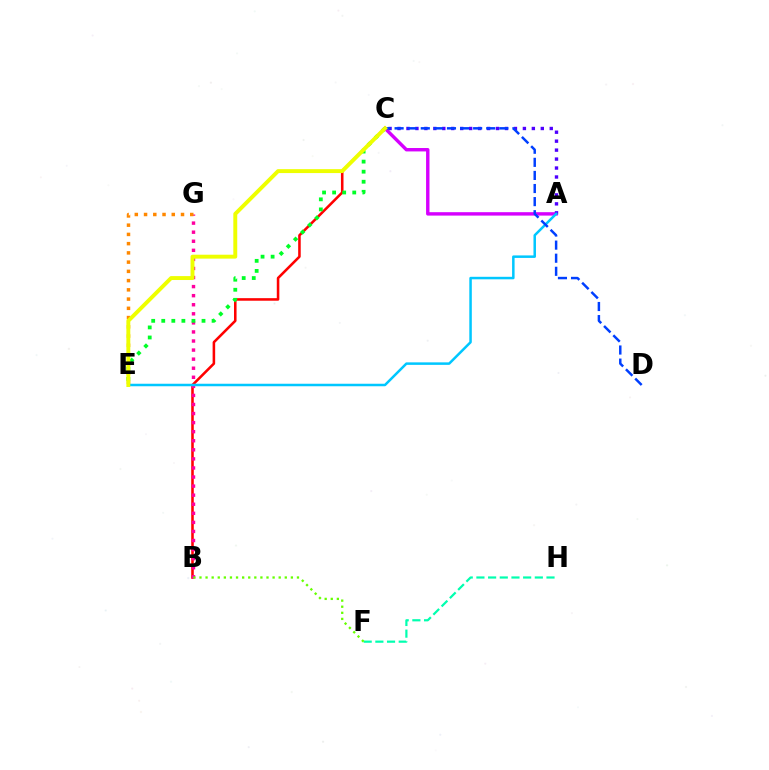{('B', 'C'): [{'color': '#ff0000', 'line_style': 'solid', 'thickness': 1.84}], ('B', 'G'): [{'color': '#ff00a0', 'line_style': 'dotted', 'thickness': 2.46}], ('C', 'E'): [{'color': '#00ff27', 'line_style': 'dotted', 'thickness': 2.73}, {'color': '#eeff00', 'line_style': 'solid', 'thickness': 2.82}], ('E', 'G'): [{'color': '#ff8800', 'line_style': 'dotted', 'thickness': 2.51}], ('A', 'C'): [{'color': '#d600ff', 'line_style': 'solid', 'thickness': 2.45}, {'color': '#4f00ff', 'line_style': 'dotted', 'thickness': 2.43}], ('A', 'E'): [{'color': '#00c7ff', 'line_style': 'solid', 'thickness': 1.8}], ('F', 'H'): [{'color': '#00ffaf', 'line_style': 'dashed', 'thickness': 1.59}], ('C', 'D'): [{'color': '#003fff', 'line_style': 'dashed', 'thickness': 1.78}], ('B', 'F'): [{'color': '#66ff00', 'line_style': 'dotted', 'thickness': 1.66}]}